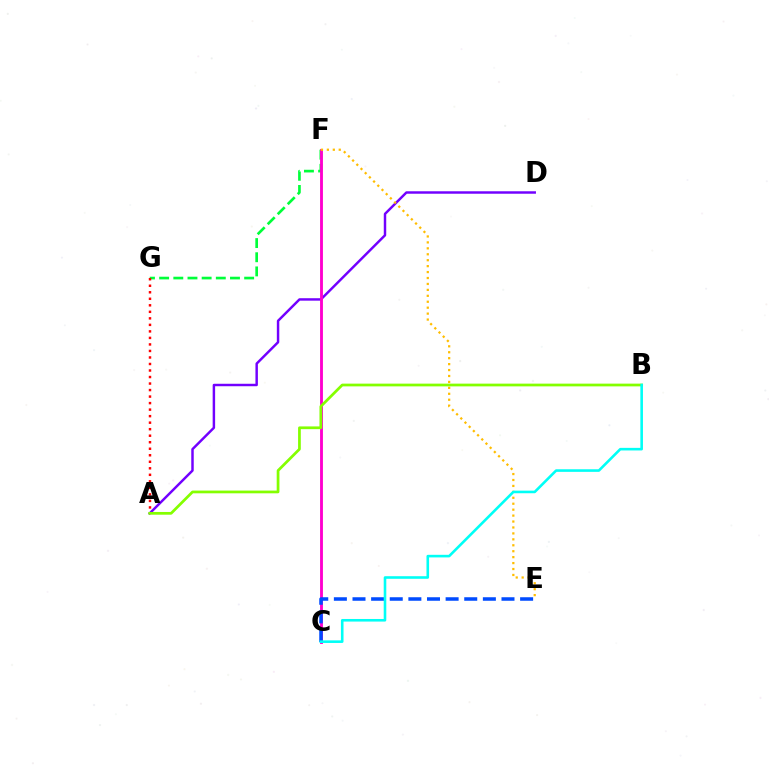{('A', 'D'): [{'color': '#7200ff', 'line_style': 'solid', 'thickness': 1.77}], ('F', 'G'): [{'color': '#00ff39', 'line_style': 'dashed', 'thickness': 1.92}], ('A', 'G'): [{'color': '#ff0000', 'line_style': 'dotted', 'thickness': 1.77}], ('C', 'F'): [{'color': '#ff00cf', 'line_style': 'solid', 'thickness': 2.06}], ('E', 'F'): [{'color': '#ffbd00', 'line_style': 'dotted', 'thickness': 1.61}], ('A', 'B'): [{'color': '#84ff00', 'line_style': 'solid', 'thickness': 1.97}], ('C', 'E'): [{'color': '#004bff', 'line_style': 'dashed', 'thickness': 2.53}], ('B', 'C'): [{'color': '#00fff6', 'line_style': 'solid', 'thickness': 1.87}]}